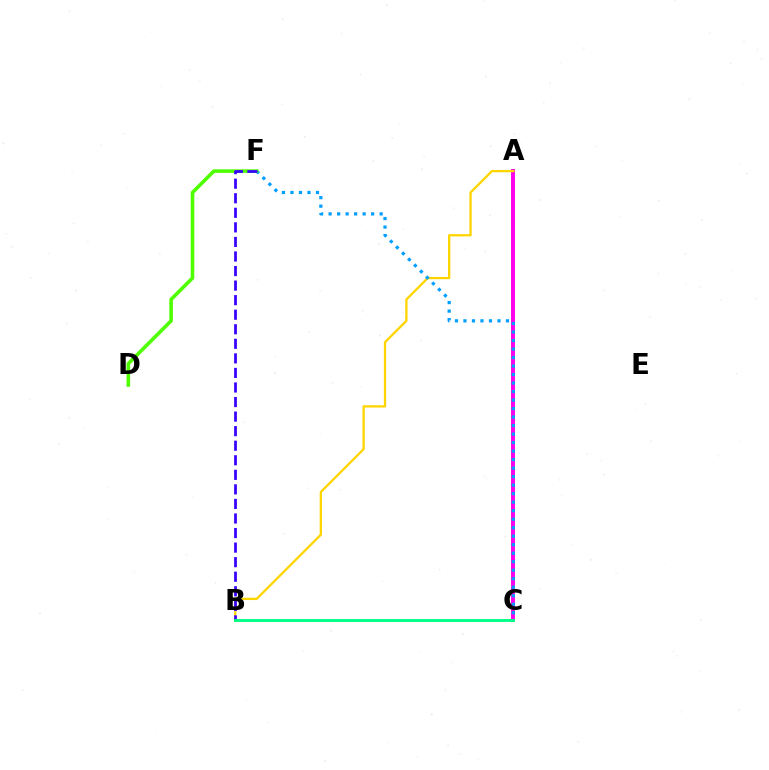{('A', 'C'): [{'color': '#ff0000', 'line_style': 'dotted', 'thickness': 1.72}, {'color': '#ff00ed', 'line_style': 'solid', 'thickness': 2.84}], ('A', 'B'): [{'color': '#ffd500', 'line_style': 'solid', 'thickness': 1.65}], ('C', 'F'): [{'color': '#009eff', 'line_style': 'dotted', 'thickness': 2.31}], ('D', 'F'): [{'color': '#4fff00', 'line_style': 'solid', 'thickness': 2.59}], ('B', 'F'): [{'color': '#3700ff', 'line_style': 'dashed', 'thickness': 1.98}], ('B', 'C'): [{'color': '#00ff86', 'line_style': 'solid', 'thickness': 2.08}]}